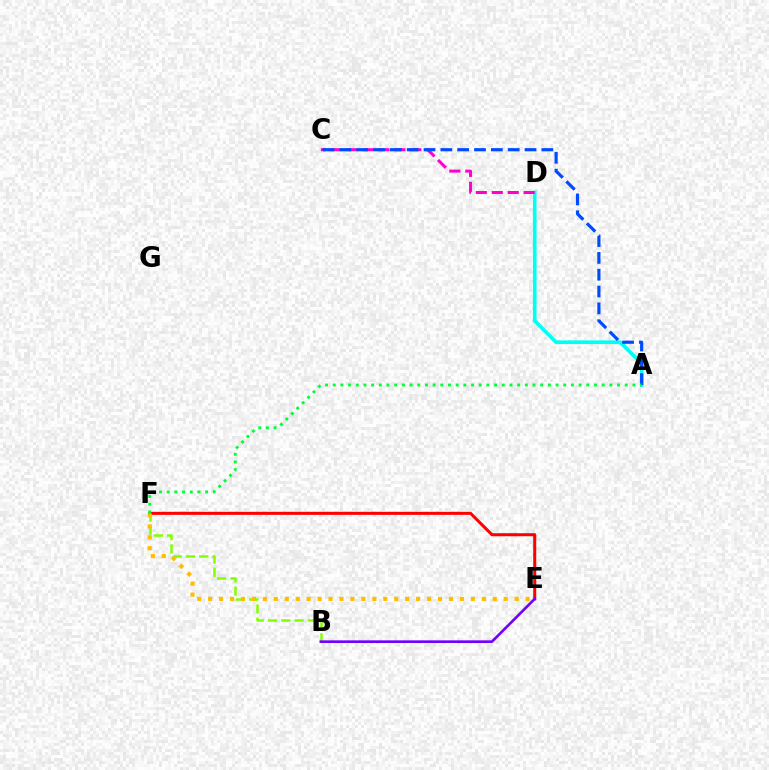{('A', 'D'): [{'color': '#00fff6', 'line_style': 'solid', 'thickness': 2.65}], ('B', 'F'): [{'color': '#84ff00', 'line_style': 'dashed', 'thickness': 1.8}], ('E', 'F'): [{'color': '#ff0000', 'line_style': 'solid', 'thickness': 2.19}, {'color': '#ffbd00', 'line_style': 'dotted', 'thickness': 2.97}], ('C', 'D'): [{'color': '#ff00cf', 'line_style': 'dashed', 'thickness': 2.17}], ('A', 'C'): [{'color': '#004bff', 'line_style': 'dashed', 'thickness': 2.29}], ('B', 'E'): [{'color': '#7200ff', 'line_style': 'solid', 'thickness': 1.9}], ('A', 'F'): [{'color': '#00ff39', 'line_style': 'dotted', 'thickness': 2.09}]}